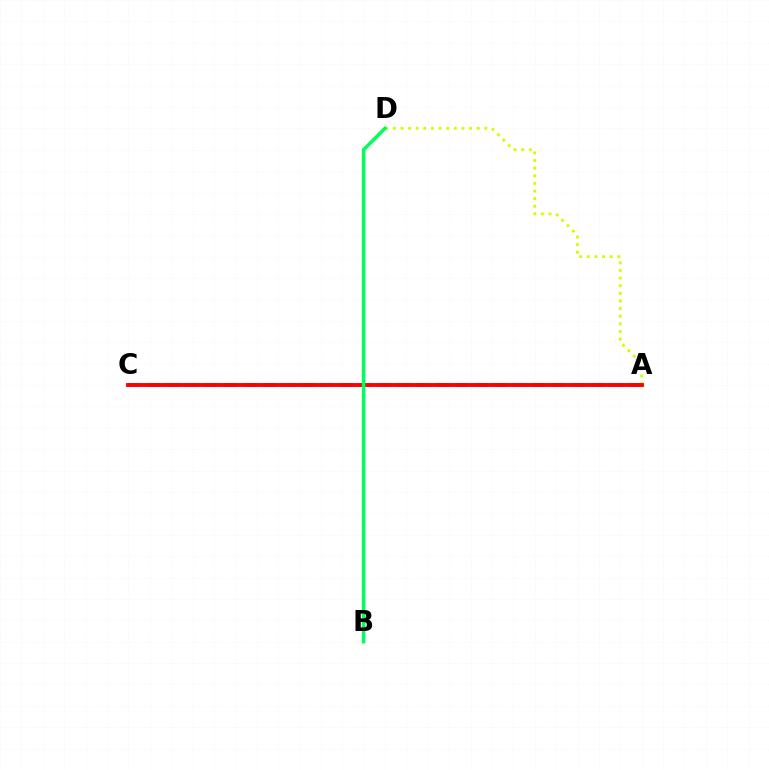{('A', 'C'): [{'color': '#0074ff', 'line_style': 'dashed', 'thickness': 2.62}, {'color': '#b900ff', 'line_style': 'dashed', 'thickness': 1.5}, {'color': '#ff0000', 'line_style': 'solid', 'thickness': 2.79}], ('A', 'D'): [{'color': '#d1ff00', 'line_style': 'dotted', 'thickness': 2.07}], ('B', 'D'): [{'color': '#00ff5c', 'line_style': 'solid', 'thickness': 2.52}]}